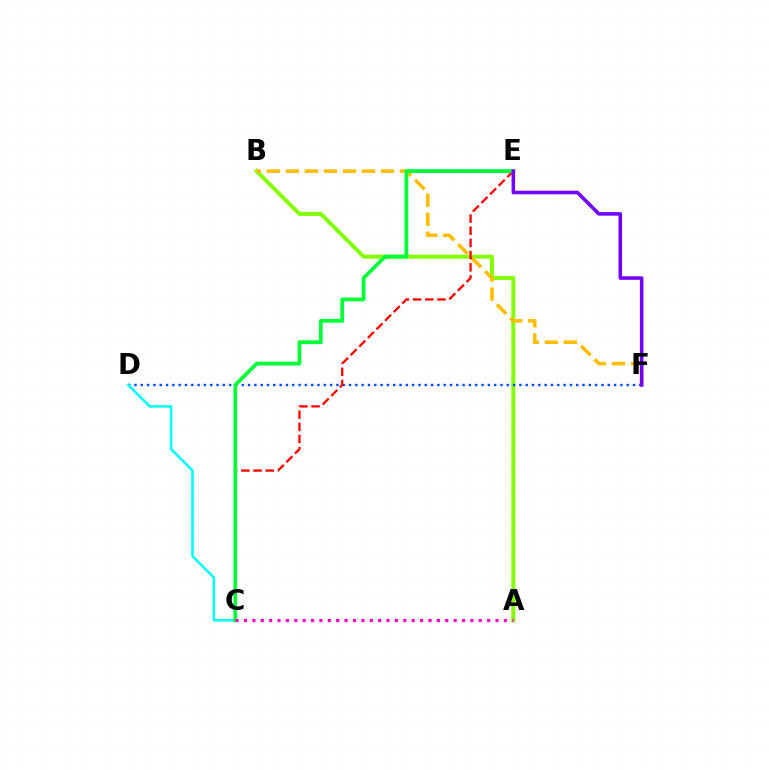{('A', 'B'): [{'color': '#84ff00', 'line_style': 'solid', 'thickness': 2.85}], ('B', 'F'): [{'color': '#ffbd00', 'line_style': 'dashed', 'thickness': 2.58}], ('D', 'F'): [{'color': '#004bff', 'line_style': 'dotted', 'thickness': 1.71}], ('C', 'E'): [{'color': '#ff0000', 'line_style': 'dashed', 'thickness': 1.66}, {'color': '#00ff39', 'line_style': 'solid', 'thickness': 2.72}], ('C', 'D'): [{'color': '#00fff6', 'line_style': 'solid', 'thickness': 1.83}], ('E', 'F'): [{'color': '#7200ff', 'line_style': 'solid', 'thickness': 2.56}], ('A', 'C'): [{'color': '#ff00cf', 'line_style': 'dotted', 'thickness': 2.28}]}